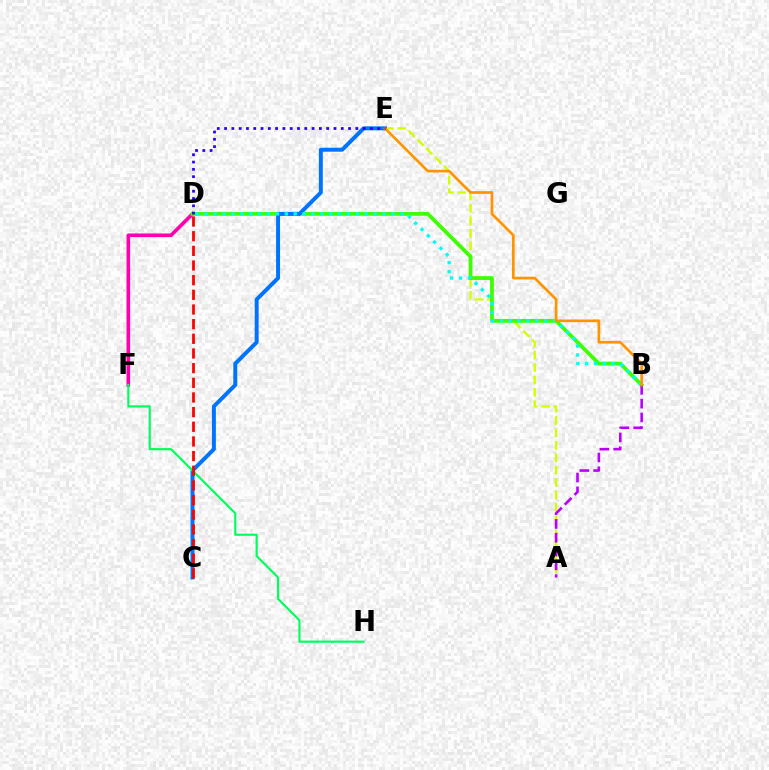{('D', 'F'): [{'color': '#ff00ac', 'line_style': 'solid', 'thickness': 2.61}], ('A', 'E'): [{'color': '#d1ff00', 'line_style': 'dashed', 'thickness': 1.68}], ('B', 'D'): [{'color': '#3dff00', 'line_style': 'solid', 'thickness': 2.72}, {'color': '#00fff6', 'line_style': 'dotted', 'thickness': 2.41}], ('C', 'E'): [{'color': '#0074ff', 'line_style': 'solid', 'thickness': 2.86}], ('F', 'H'): [{'color': '#00ff5c', 'line_style': 'solid', 'thickness': 1.56}], ('A', 'B'): [{'color': '#b900ff', 'line_style': 'dashed', 'thickness': 1.88}], ('B', 'E'): [{'color': '#ff9400', 'line_style': 'solid', 'thickness': 1.94}], ('C', 'D'): [{'color': '#ff0000', 'line_style': 'dashed', 'thickness': 1.99}], ('D', 'E'): [{'color': '#2500ff', 'line_style': 'dotted', 'thickness': 1.98}]}